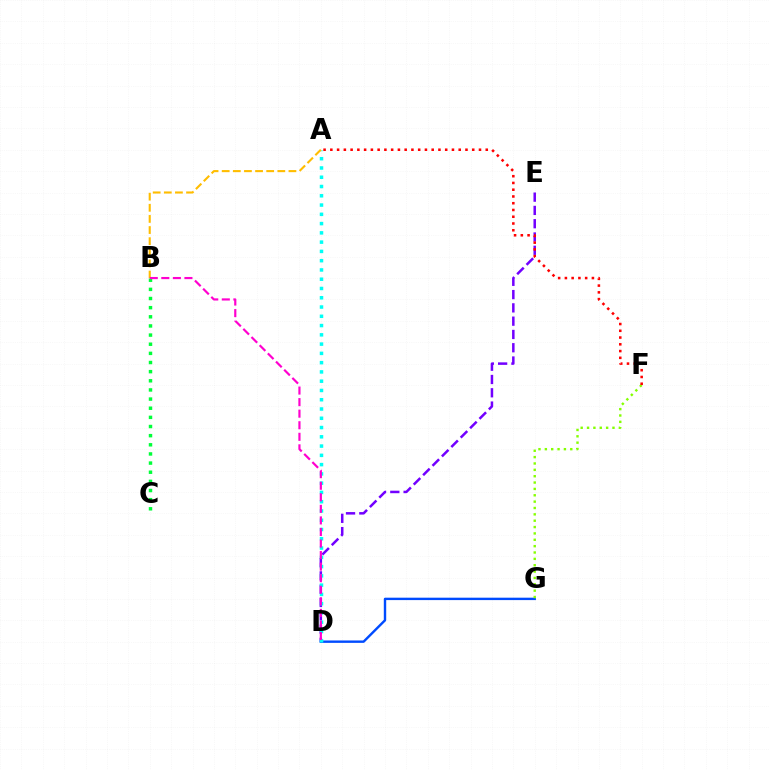{('B', 'C'): [{'color': '#00ff39', 'line_style': 'dotted', 'thickness': 2.48}], ('D', 'E'): [{'color': '#7200ff', 'line_style': 'dashed', 'thickness': 1.81}], ('D', 'G'): [{'color': '#004bff', 'line_style': 'solid', 'thickness': 1.73}], ('A', 'D'): [{'color': '#00fff6', 'line_style': 'dotted', 'thickness': 2.52}], ('F', 'G'): [{'color': '#84ff00', 'line_style': 'dotted', 'thickness': 1.73}], ('A', 'B'): [{'color': '#ffbd00', 'line_style': 'dashed', 'thickness': 1.51}], ('A', 'F'): [{'color': '#ff0000', 'line_style': 'dotted', 'thickness': 1.84}], ('B', 'D'): [{'color': '#ff00cf', 'line_style': 'dashed', 'thickness': 1.57}]}